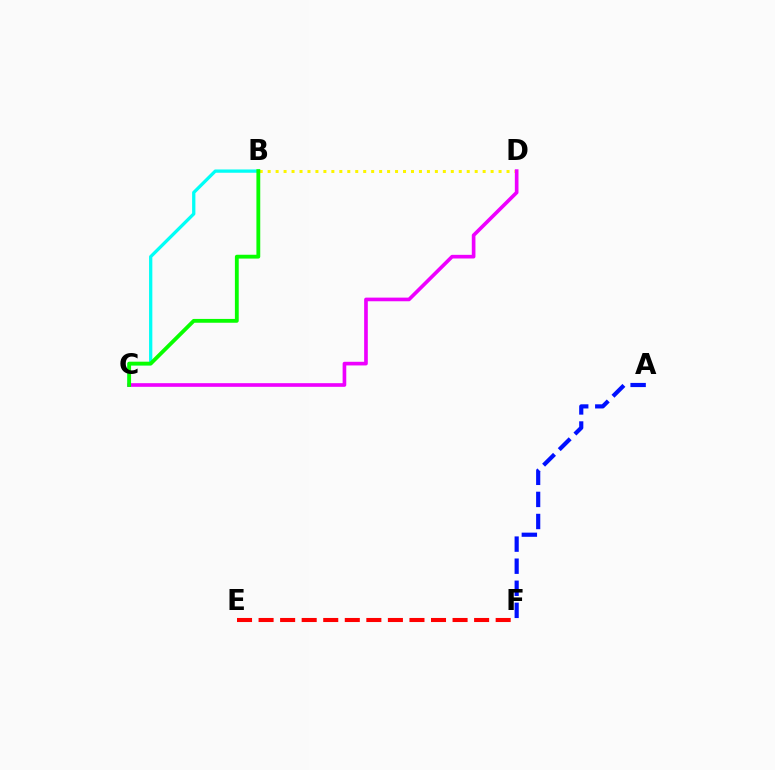{('B', 'D'): [{'color': '#fcf500', 'line_style': 'dotted', 'thickness': 2.16}], ('A', 'F'): [{'color': '#0010ff', 'line_style': 'dashed', 'thickness': 3.0}], ('B', 'C'): [{'color': '#00fff6', 'line_style': 'solid', 'thickness': 2.36}, {'color': '#08ff00', 'line_style': 'solid', 'thickness': 2.75}], ('C', 'D'): [{'color': '#ee00ff', 'line_style': 'solid', 'thickness': 2.63}], ('E', 'F'): [{'color': '#ff0000', 'line_style': 'dashed', 'thickness': 2.93}]}